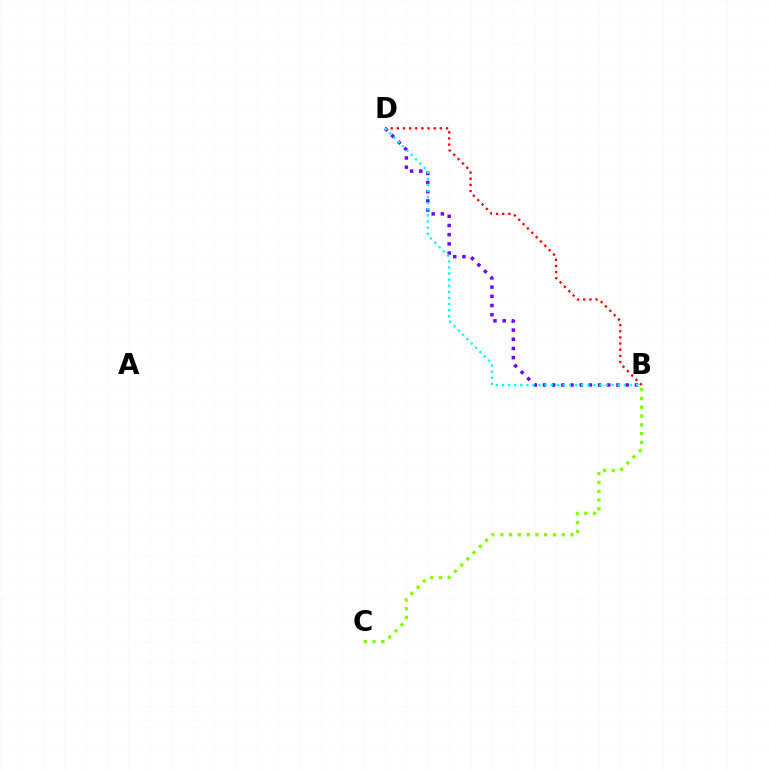{('B', 'D'): [{'color': '#7200ff', 'line_style': 'dotted', 'thickness': 2.5}, {'color': '#ff0000', 'line_style': 'dotted', 'thickness': 1.67}, {'color': '#00fff6', 'line_style': 'dotted', 'thickness': 1.66}], ('B', 'C'): [{'color': '#84ff00', 'line_style': 'dotted', 'thickness': 2.39}]}